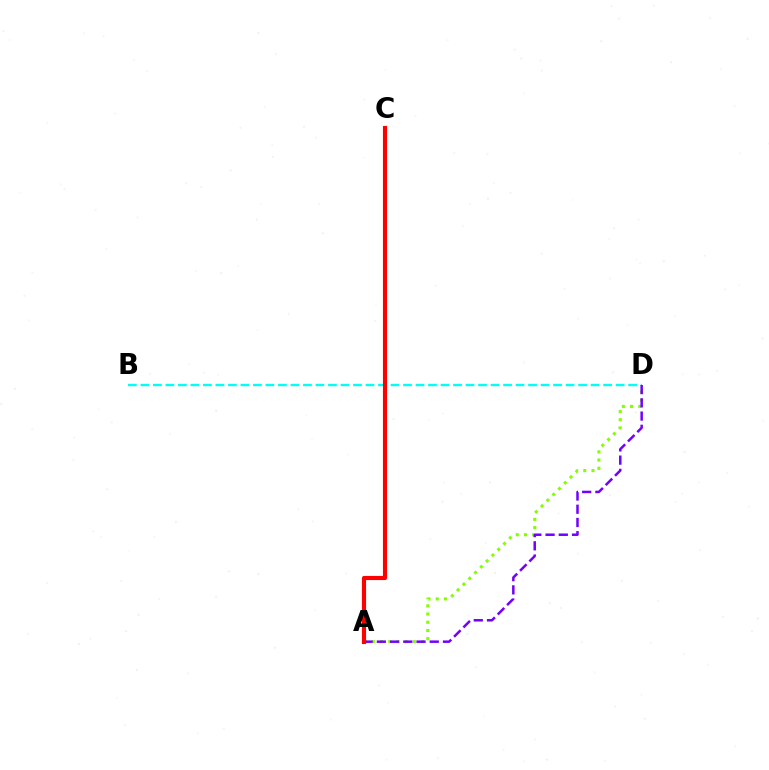{('B', 'D'): [{'color': '#00fff6', 'line_style': 'dashed', 'thickness': 1.7}], ('A', 'D'): [{'color': '#84ff00', 'line_style': 'dotted', 'thickness': 2.23}, {'color': '#7200ff', 'line_style': 'dashed', 'thickness': 1.8}], ('A', 'C'): [{'color': '#ff0000', 'line_style': 'solid', 'thickness': 2.98}]}